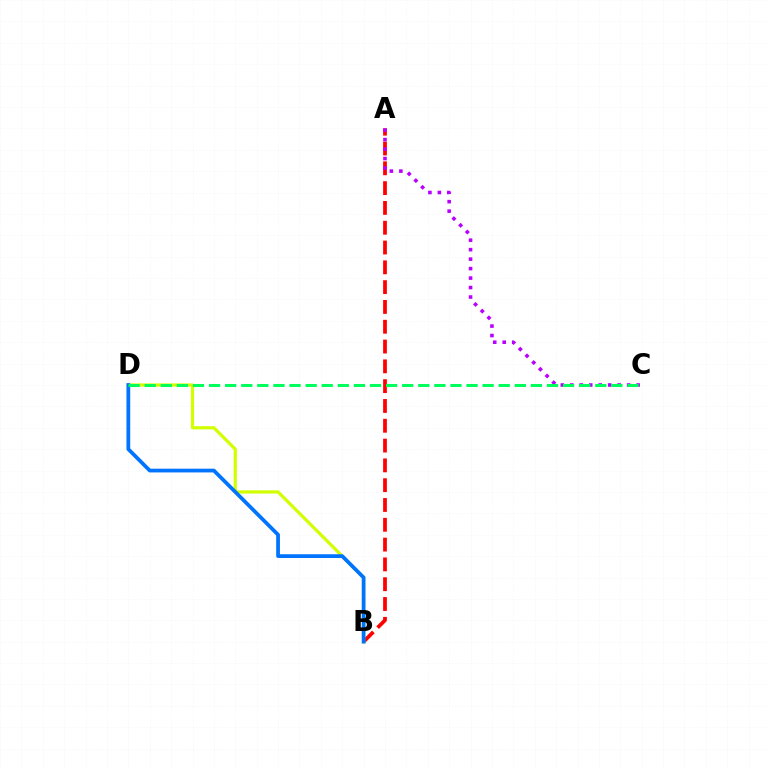{('A', 'B'): [{'color': '#ff0000', 'line_style': 'dashed', 'thickness': 2.69}], ('B', 'D'): [{'color': '#d1ff00', 'line_style': 'solid', 'thickness': 2.31}, {'color': '#0074ff', 'line_style': 'solid', 'thickness': 2.69}], ('A', 'C'): [{'color': '#b900ff', 'line_style': 'dotted', 'thickness': 2.57}], ('C', 'D'): [{'color': '#00ff5c', 'line_style': 'dashed', 'thickness': 2.19}]}